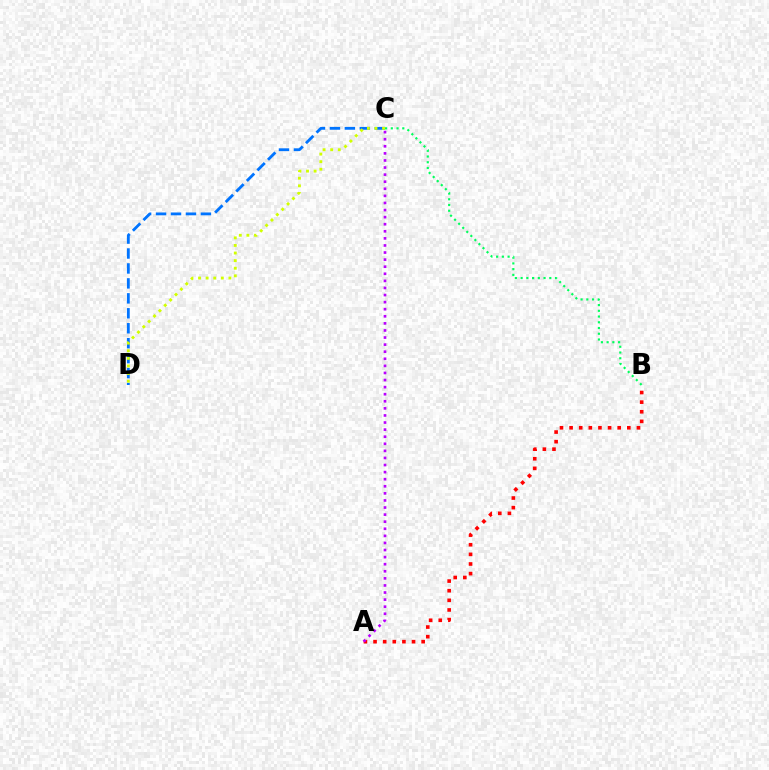{('A', 'B'): [{'color': '#ff0000', 'line_style': 'dotted', 'thickness': 2.61}], ('B', 'C'): [{'color': '#00ff5c', 'line_style': 'dotted', 'thickness': 1.56}], ('C', 'D'): [{'color': '#0074ff', 'line_style': 'dashed', 'thickness': 2.03}, {'color': '#d1ff00', 'line_style': 'dotted', 'thickness': 2.06}], ('A', 'C'): [{'color': '#b900ff', 'line_style': 'dotted', 'thickness': 1.92}]}